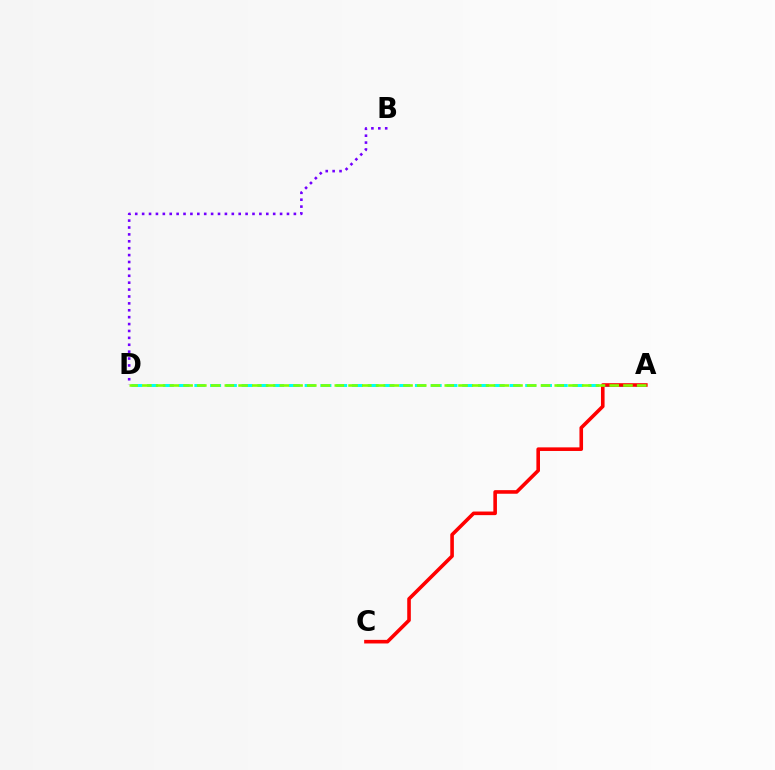{('B', 'D'): [{'color': '#7200ff', 'line_style': 'dotted', 'thickness': 1.87}], ('A', 'D'): [{'color': '#00fff6', 'line_style': 'dashed', 'thickness': 2.14}, {'color': '#84ff00', 'line_style': 'dashed', 'thickness': 1.87}], ('A', 'C'): [{'color': '#ff0000', 'line_style': 'solid', 'thickness': 2.59}]}